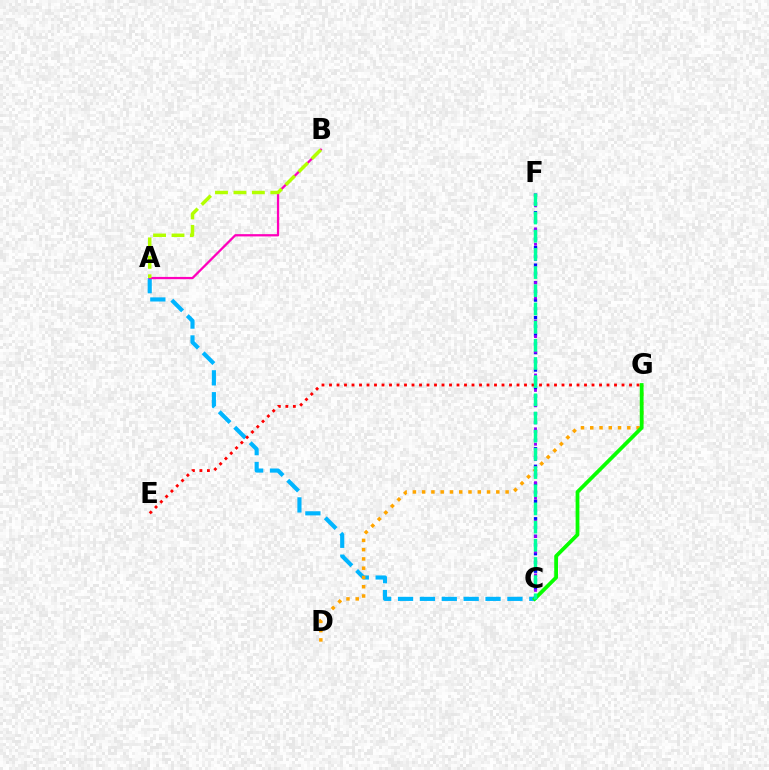{('A', 'C'): [{'color': '#00b5ff', 'line_style': 'dashed', 'thickness': 2.97}], ('D', 'G'): [{'color': '#ffa500', 'line_style': 'dotted', 'thickness': 2.52}], ('C', 'F'): [{'color': '#0010ff', 'line_style': 'dotted', 'thickness': 2.38}, {'color': '#9b00ff', 'line_style': 'dotted', 'thickness': 2.09}, {'color': '#00ff9d', 'line_style': 'dashed', 'thickness': 2.47}], ('A', 'B'): [{'color': '#ff00bd', 'line_style': 'solid', 'thickness': 1.64}, {'color': '#b3ff00', 'line_style': 'dashed', 'thickness': 2.5}], ('E', 'G'): [{'color': '#ff0000', 'line_style': 'dotted', 'thickness': 2.04}], ('C', 'G'): [{'color': '#08ff00', 'line_style': 'solid', 'thickness': 2.71}]}